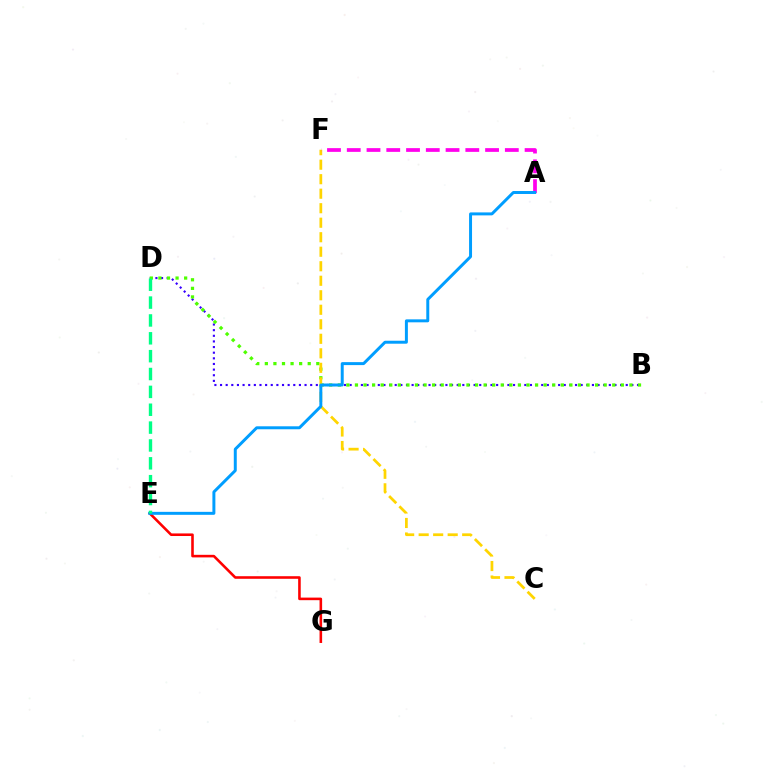{('E', 'G'): [{'color': '#ff0000', 'line_style': 'solid', 'thickness': 1.86}], ('B', 'D'): [{'color': '#3700ff', 'line_style': 'dotted', 'thickness': 1.53}, {'color': '#4fff00', 'line_style': 'dotted', 'thickness': 2.33}], ('C', 'F'): [{'color': '#ffd500', 'line_style': 'dashed', 'thickness': 1.97}], ('A', 'F'): [{'color': '#ff00ed', 'line_style': 'dashed', 'thickness': 2.68}], ('A', 'E'): [{'color': '#009eff', 'line_style': 'solid', 'thickness': 2.14}], ('D', 'E'): [{'color': '#00ff86', 'line_style': 'dashed', 'thickness': 2.43}]}